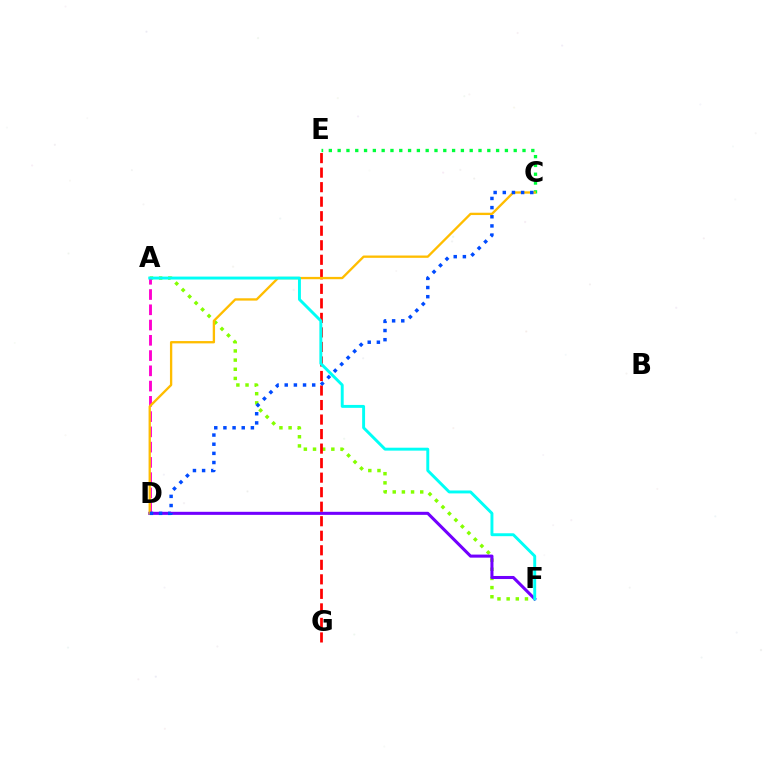{('A', 'F'): [{'color': '#84ff00', 'line_style': 'dotted', 'thickness': 2.49}, {'color': '#00fff6', 'line_style': 'solid', 'thickness': 2.1}], ('D', 'F'): [{'color': '#7200ff', 'line_style': 'solid', 'thickness': 2.2}], ('C', 'E'): [{'color': '#00ff39', 'line_style': 'dotted', 'thickness': 2.39}], ('E', 'G'): [{'color': '#ff0000', 'line_style': 'dashed', 'thickness': 1.97}], ('A', 'D'): [{'color': '#ff00cf', 'line_style': 'dashed', 'thickness': 2.07}], ('C', 'D'): [{'color': '#ffbd00', 'line_style': 'solid', 'thickness': 1.67}, {'color': '#004bff', 'line_style': 'dotted', 'thickness': 2.49}]}